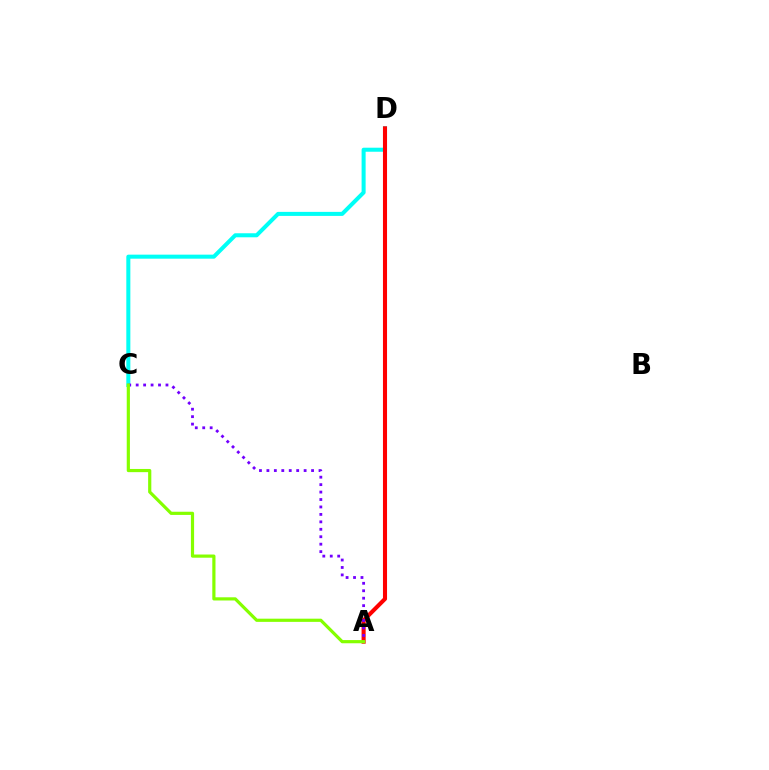{('C', 'D'): [{'color': '#00fff6', 'line_style': 'solid', 'thickness': 2.9}], ('A', 'D'): [{'color': '#ff0000', 'line_style': 'solid', 'thickness': 2.94}], ('A', 'C'): [{'color': '#7200ff', 'line_style': 'dotted', 'thickness': 2.02}, {'color': '#84ff00', 'line_style': 'solid', 'thickness': 2.3}]}